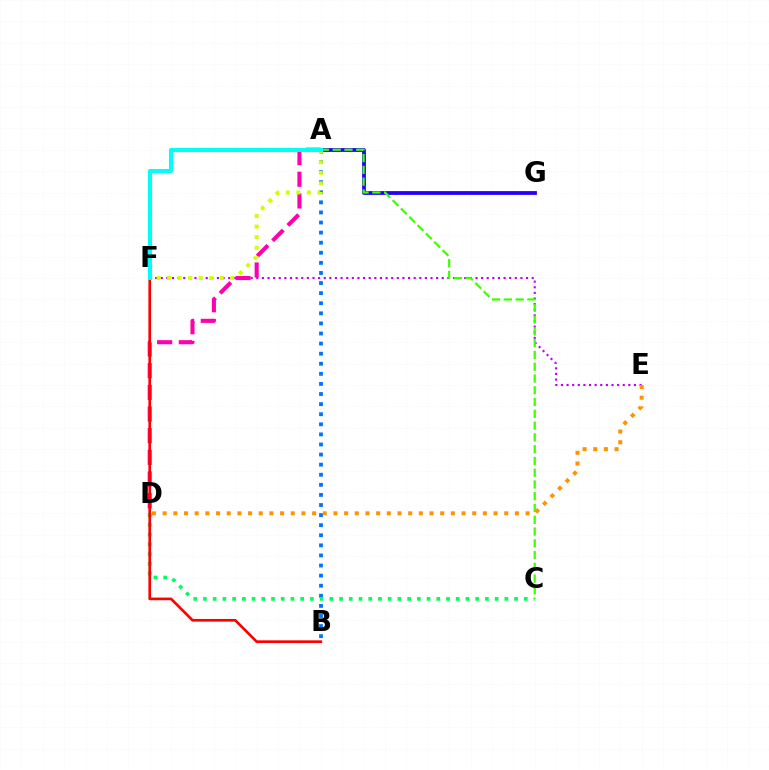{('A', 'B'): [{'color': '#0074ff', 'line_style': 'dotted', 'thickness': 2.74}], ('E', 'F'): [{'color': '#b900ff', 'line_style': 'dotted', 'thickness': 1.53}], ('A', 'G'): [{'color': '#2500ff', 'line_style': 'solid', 'thickness': 2.73}], ('C', 'D'): [{'color': '#00ff5c', 'line_style': 'dotted', 'thickness': 2.64}], ('A', 'D'): [{'color': '#ff00ac', 'line_style': 'dashed', 'thickness': 2.95}], ('A', 'C'): [{'color': '#3dff00', 'line_style': 'dashed', 'thickness': 1.6}], ('A', 'F'): [{'color': '#d1ff00', 'line_style': 'dotted', 'thickness': 2.86}, {'color': '#00fff6', 'line_style': 'solid', 'thickness': 2.96}], ('D', 'E'): [{'color': '#ff9400', 'line_style': 'dotted', 'thickness': 2.9}], ('B', 'F'): [{'color': '#ff0000', 'line_style': 'solid', 'thickness': 1.92}]}